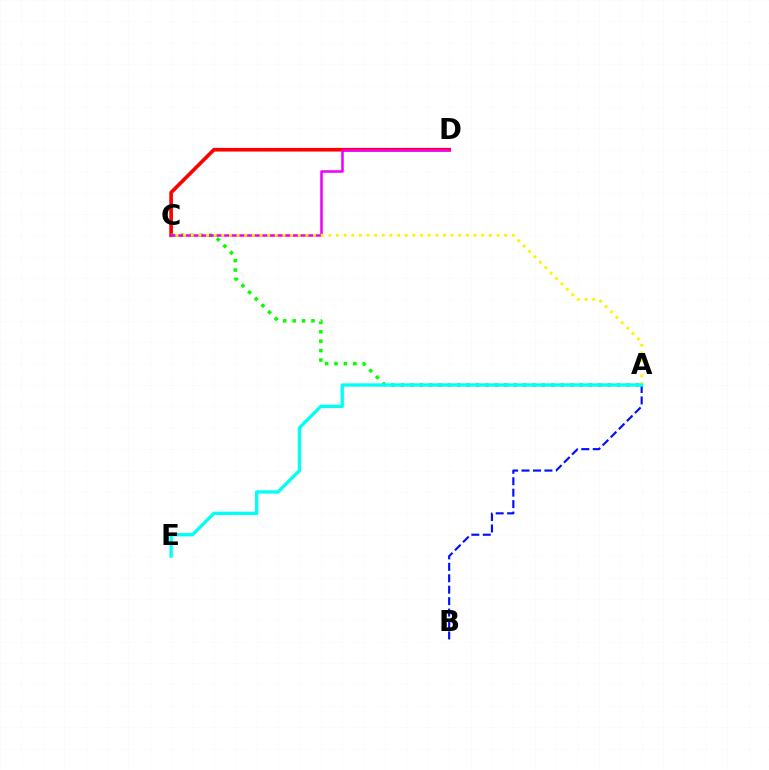{('C', 'D'): [{'color': '#ff0000', 'line_style': 'solid', 'thickness': 2.63}, {'color': '#ee00ff', 'line_style': 'solid', 'thickness': 1.83}], ('A', 'B'): [{'color': '#0010ff', 'line_style': 'dashed', 'thickness': 1.55}], ('A', 'C'): [{'color': '#08ff00', 'line_style': 'dotted', 'thickness': 2.55}, {'color': '#fcf500', 'line_style': 'dotted', 'thickness': 2.08}], ('A', 'E'): [{'color': '#00fff6', 'line_style': 'solid', 'thickness': 2.4}]}